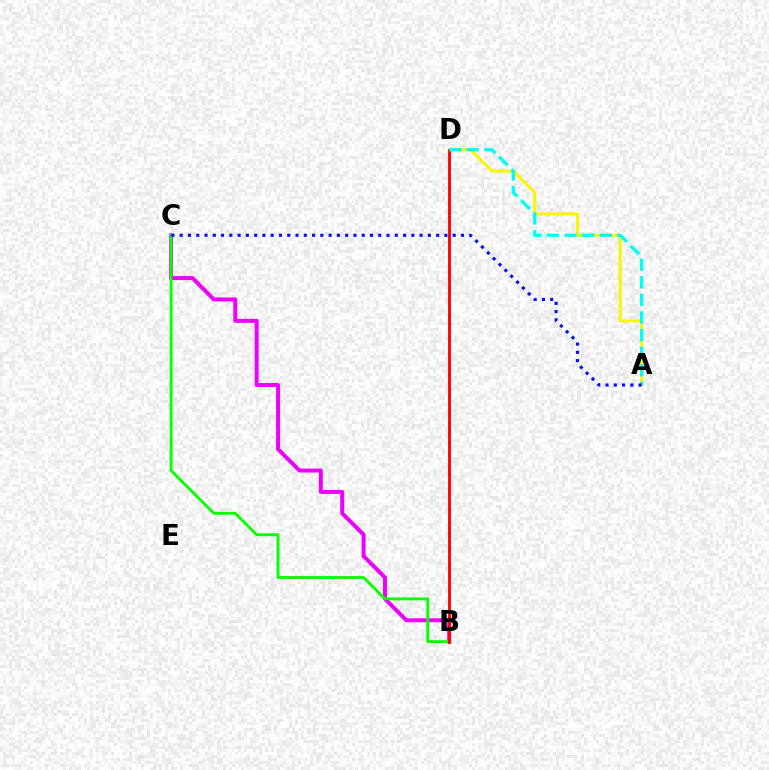{('A', 'D'): [{'color': '#fcf500', 'line_style': 'solid', 'thickness': 2.16}, {'color': '#00fff6', 'line_style': 'dashed', 'thickness': 2.39}], ('B', 'C'): [{'color': '#ee00ff', 'line_style': 'solid', 'thickness': 2.86}, {'color': '#08ff00', 'line_style': 'solid', 'thickness': 2.05}], ('B', 'D'): [{'color': '#ff0000', 'line_style': 'solid', 'thickness': 2.04}], ('A', 'C'): [{'color': '#0010ff', 'line_style': 'dotted', 'thickness': 2.25}]}